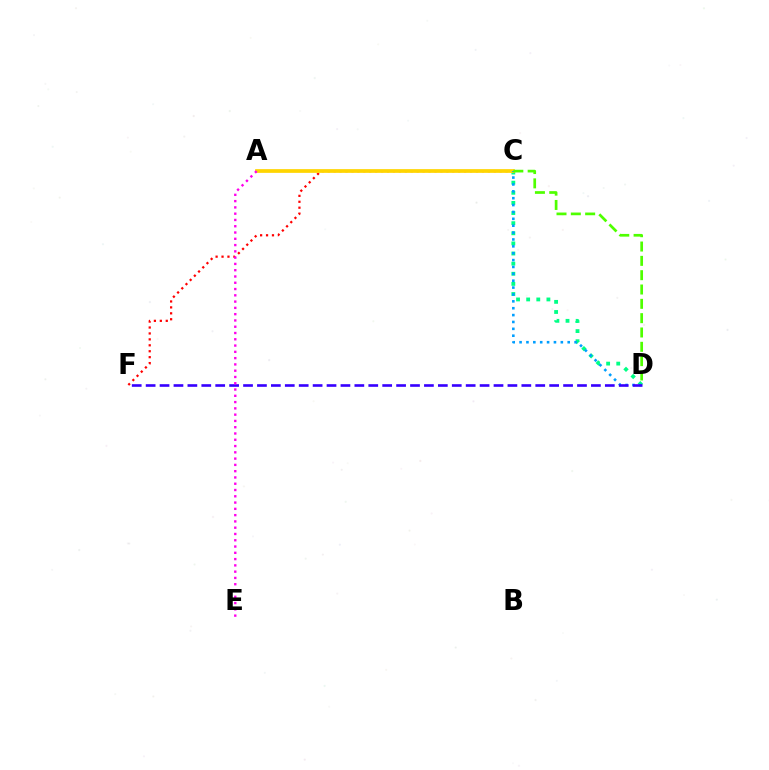{('C', 'F'): [{'color': '#ff0000', 'line_style': 'dotted', 'thickness': 1.61}], ('C', 'D'): [{'color': '#00ff86', 'line_style': 'dotted', 'thickness': 2.75}, {'color': '#009eff', 'line_style': 'dotted', 'thickness': 1.87}, {'color': '#4fff00', 'line_style': 'dashed', 'thickness': 1.95}], ('A', 'C'): [{'color': '#ffd500', 'line_style': 'solid', 'thickness': 2.68}], ('D', 'F'): [{'color': '#3700ff', 'line_style': 'dashed', 'thickness': 1.89}], ('A', 'E'): [{'color': '#ff00ed', 'line_style': 'dotted', 'thickness': 1.71}]}